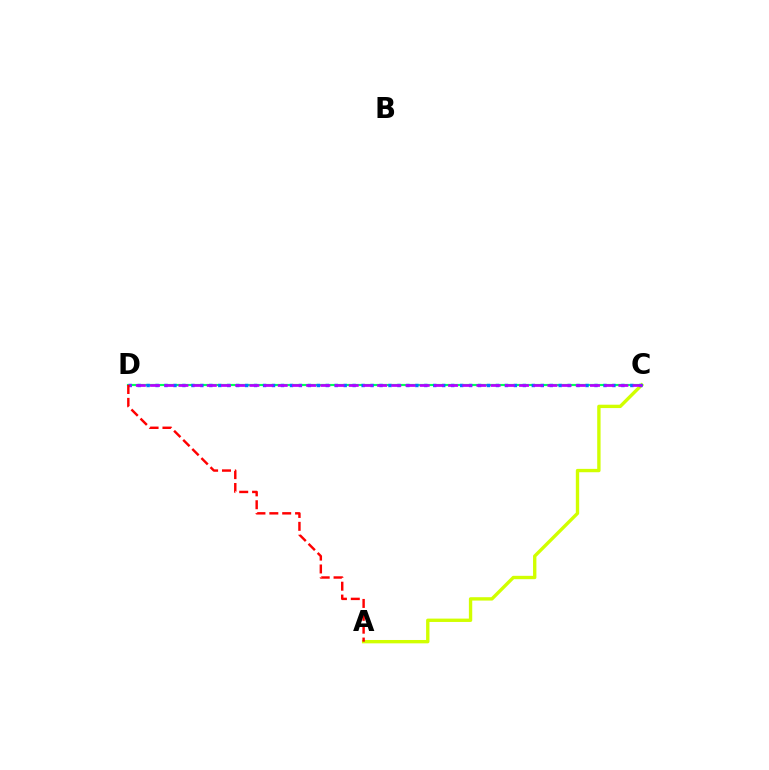{('A', 'C'): [{'color': '#d1ff00', 'line_style': 'solid', 'thickness': 2.42}], ('C', 'D'): [{'color': '#00ff5c', 'line_style': 'solid', 'thickness': 1.56}, {'color': '#0074ff', 'line_style': 'dotted', 'thickness': 2.43}, {'color': '#b900ff', 'line_style': 'dashed', 'thickness': 1.93}], ('A', 'D'): [{'color': '#ff0000', 'line_style': 'dashed', 'thickness': 1.75}]}